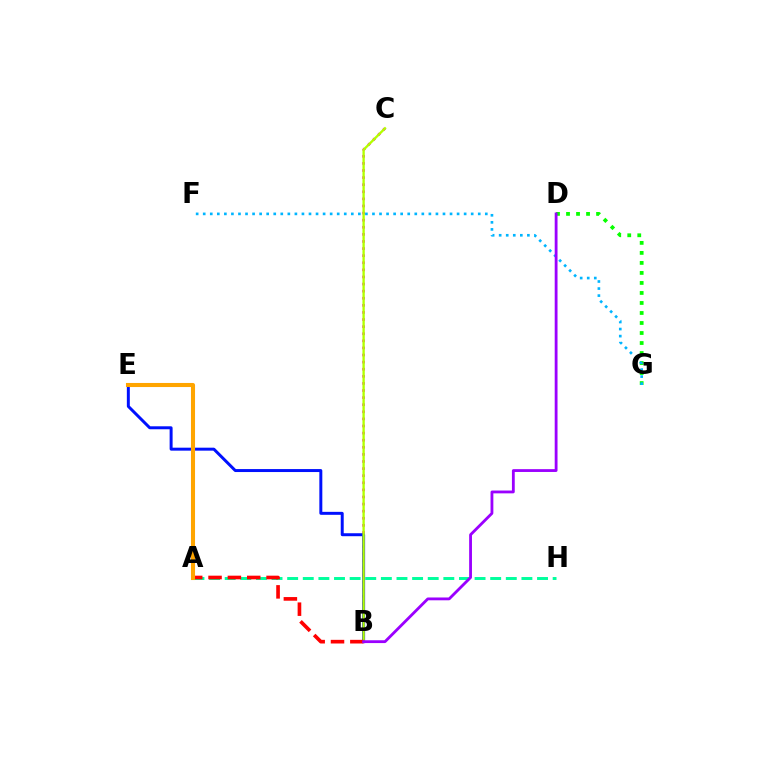{('D', 'G'): [{'color': '#08ff00', 'line_style': 'dotted', 'thickness': 2.72}], ('A', 'H'): [{'color': '#00ff9d', 'line_style': 'dashed', 'thickness': 2.12}], ('B', 'C'): [{'color': '#ff00bd', 'line_style': 'dotted', 'thickness': 1.93}, {'color': '#b3ff00', 'line_style': 'solid', 'thickness': 1.68}], ('B', 'E'): [{'color': '#0010ff', 'line_style': 'solid', 'thickness': 2.14}], ('F', 'G'): [{'color': '#00b5ff', 'line_style': 'dotted', 'thickness': 1.92}], ('A', 'B'): [{'color': '#ff0000', 'line_style': 'dashed', 'thickness': 2.63}], ('A', 'E'): [{'color': '#ffa500', 'line_style': 'solid', 'thickness': 2.93}], ('B', 'D'): [{'color': '#9b00ff', 'line_style': 'solid', 'thickness': 2.03}]}